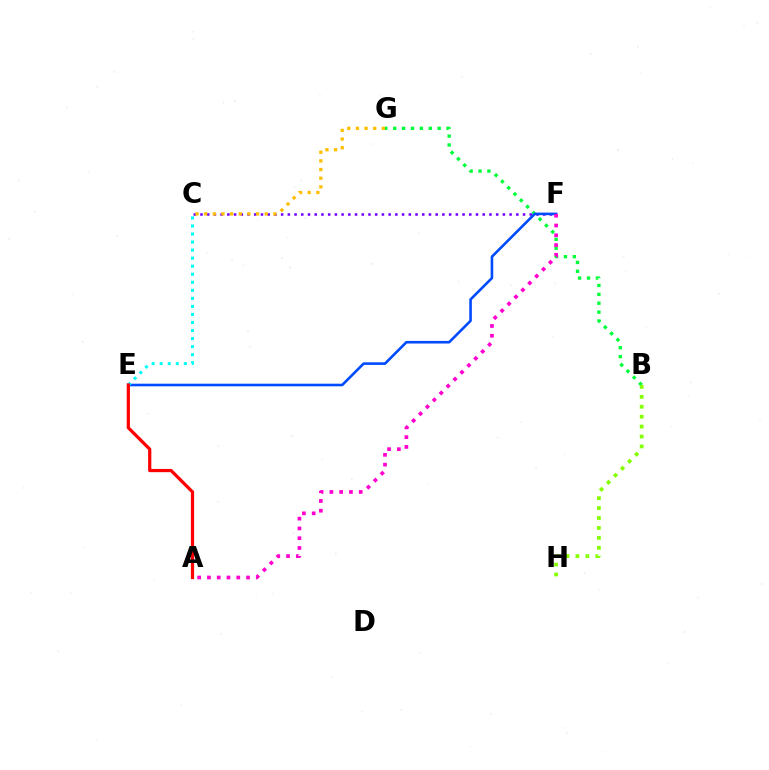{('B', 'G'): [{'color': '#00ff39', 'line_style': 'dotted', 'thickness': 2.42}], ('C', 'F'): [{'color': '#7200ff', 'line_style': 'dotted', 'thickness': 1.83}], ('E', 'F'): [{'color': '#004bff', 'line_style': 'solid', 'thickness': 1.88}], ('C', 'G'): [{'color': '#ffbd00', 'line_style': 'dotted', 'thickness': 2.35}], ('C', 'E'): [{'color': '#00fff6', 'line_style': 'dotted', 'thickness': 2.19}], ('A', 'E'): [{'color': '#ff0000', 'line_style': 'solid', 'thickness': 2.32}], ('B', 'H'): [{'color': '#84ff00', 'line_style': 'dotted', 'thickness': 2.7}], ('A', 'F'): [{'color': '#ff00cf', 'line_style': 'dotted', 'thickness': 2.66}]}